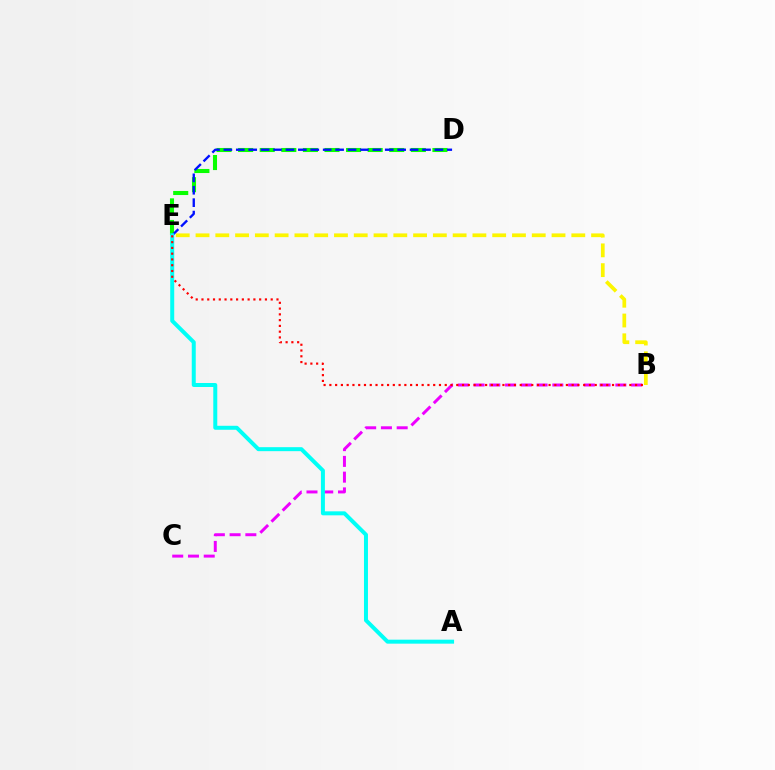{('D', 'E'): [{'color': '#08ff00', 'line_style': 'dashed', 'thickness': 2.93}, {'color': '#0010ff', 'line_style': 'dashed', 'thickness': 1.69}], ('B', 'E'): [{'color': '#fcf500', 'line_style': 'dashed', 'thickness': 2.69}, {'color': '#ff0000', 'line_style': 'dotted', 'thickness': 1.57}], ('B', 'C'): [{'color': '#ee00ff', 'line_style': 'dashed', 'thickness': 2.14}], ('A', 'E'): [{'color': '#00fff6', 'line_style': 'solid', 'thickness': 2.87}]}